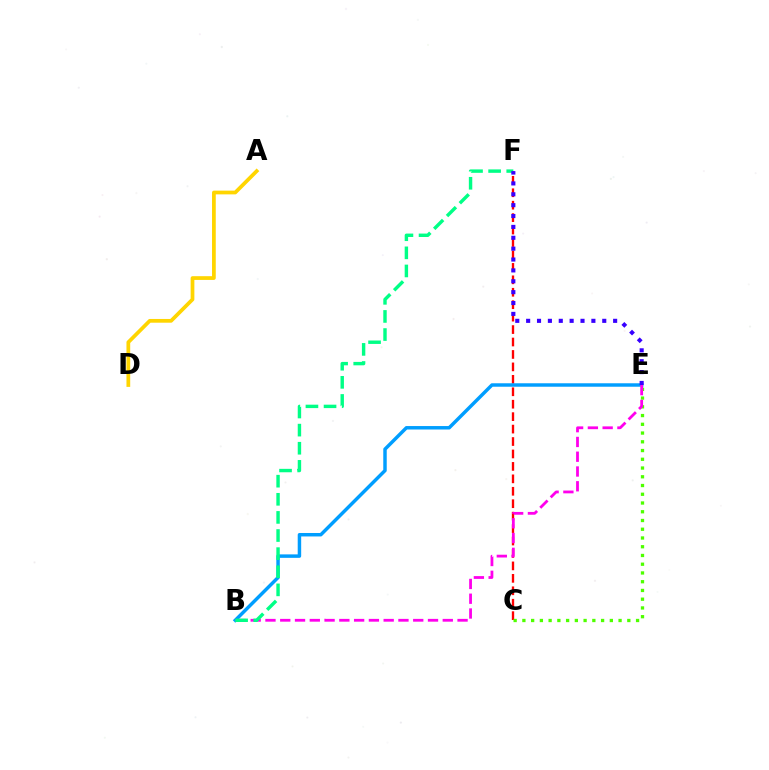{('C', 'F'): [{'color': '#ff0000', 'line_style': 'dashed', 'thickness': 1.69}], ('B', 'E'): [{'color': '#009eff', 'line_style': 'solid', 'thickness': 2.49}, {'color': '#ff00ed', 'line_style': 'dashed', 'thickness': 2.01}], ('C', 'E'): [{'color': '#4fff00', 'line_style': 'dotted', 'thickness': 2.38}], ('B', 'F'): [{'color': '#00ff86', 'line_style': 'dashed', 'thickness': 2.46}], ('A', 'D'): [{'color': '#ffd500', 'line_style': 'solid', 'thickness': 2.69}], ('E', 'F'): [{'color': '#3700ff', 'line_style': 'dotted', 'thickness': 2.95}]}